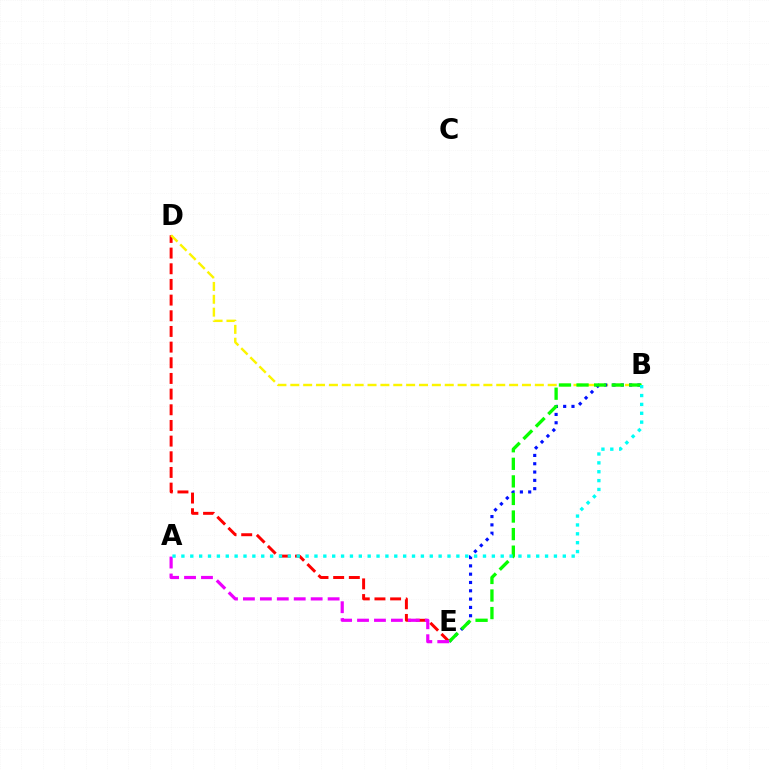{('D', 'E'): [{'color': '#ff0000', 'line_style': 'dashed', 'thickness': 2.13}], ('B', 'D'): [{'color': '#fcf500', 'line_style': 'dashed', 'thickness': 1.75}], ('B', 'E'): [{'color': '#0010ff', 'line_style': 'dotted', 'thickness': 2.26}, {'color': '#08ff00', 'line_style': 'dashed', 'thickness': 2.39}], ('A', 'E'): [{'color': '#ee00ff', 'line_style': 'dashed', 'thickness': 2.3}], ('A', 'B'): [{'color': '#00fff6', 'line_style': 'dotted', 'thickness': 2.41}]}